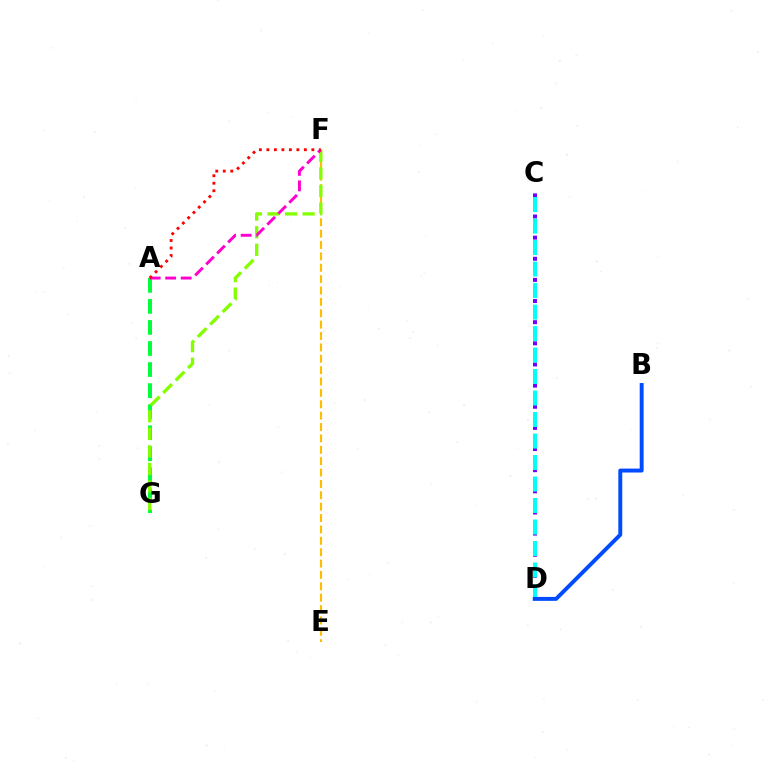{('E', 'F'): [{'color': '#ffbd00', 'line_style': 'dashed', 'thickness': 1.55}], ('C', 'D'): [{'color': '#7200ff', 'line_style': 'dotted', 'thickness': 2.87}, {'color': '#00fff6', 'line_style': 'dashed', 'thickness': 2.92}], ('A', 'G'): [{'color': '#00ff39', 'line_style': 'dashed', 'thickness': 2.86}], ('F', 'G'): [{'color': '#84ff00', 'line_style': 'dashed', 'thickness': 2.39}], ('A', 'F'): [{'color': '#ff00cf', 'line_style': 'dashed', 'thickness': 2.11}, {'color': '#ff0000', 'line_style': 'dotted', 'thickness': 2.04}], ('B', 'D'): [{'color': '#004bff', 'line_style': 'solid', 'thickness': 2.83}]}